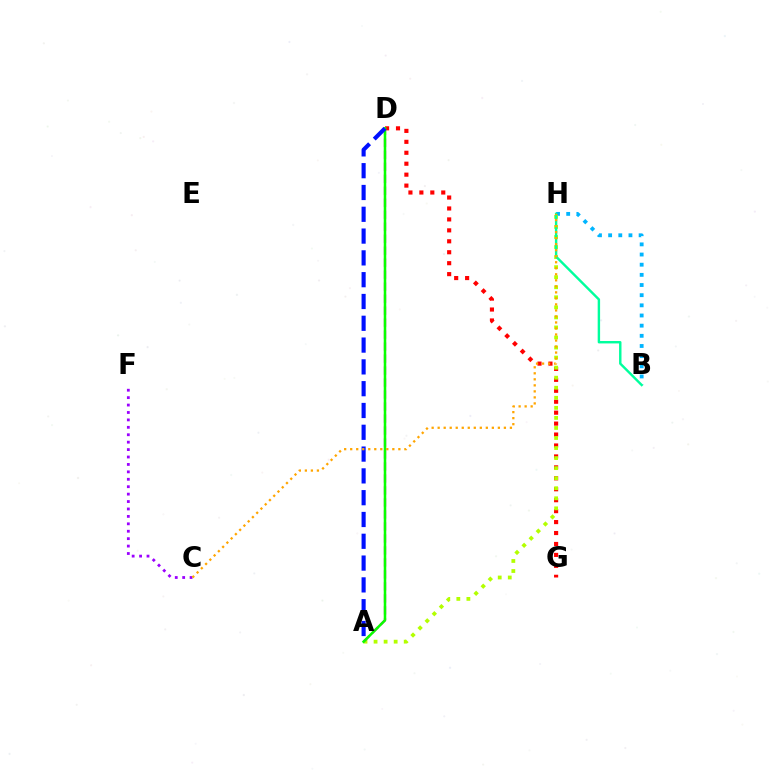{('C', 'F'): [{'color': '#9b00ff', 'line_style': 'dotted', 'thickness': 2.02}], ('D', 'G'): [{'color': '#ff0000', 'line_style': 'dotted', 'thickness': 2.97}], ('B', 'H'): [{'color': '#00b5ff', 'line_style': 'dotted', 'thickness': 2.76}, {'color': '#00ff9d', 'line_style': 'solid', 'thickness': 1.74}], ('A', 'H'): [{'color': '#b3ff00', 'line_style': 'dotted', 'thickness': 2.73}], ('A', 'D'): [{'color': '#ff00bd', 'line_style': 'dashed', 'thickness': 1.63}, {'color': '#08ff00', 'line_style': 'solid', 'thickness': 1.83}, {'color': '#0010ff', 'line_style': 'dashed', 'thickness': 2.96}], ('C', 'H'): [{'color': '#ffa500', 'line_style': 'dotted', 'thickness': 1.64}]}